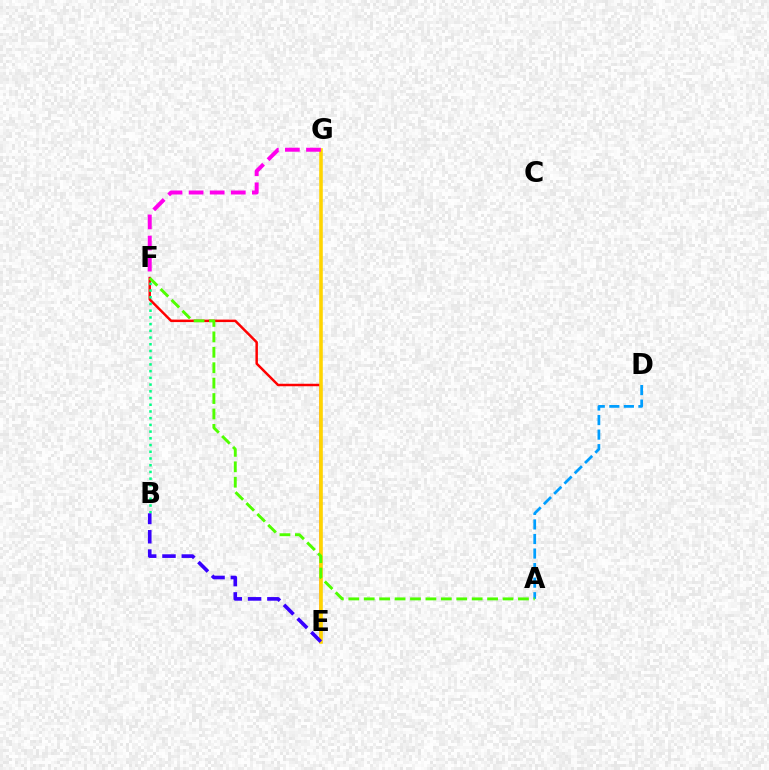{('E', 'F'): [{'color': '#ff0000', 'line_style': 'solid', 'thickness': 1.79}], ('B', 'F'): [{'color': '#00ff86', 'line_style': 'dotted', 'thickness': 1.83}], ('E', 'G'): [{'color': '#ffd500', 'line_style': 'solid', 'thickness': 2.57}], ('A', 'D'): [{'color': '#009eff', 'line_style': 'dashed', 'thickness': 1.98}], ('F', 'G'): [{'color': '#ff00ed', 'line_style': 'dashed', 'thickness': 2.86}], ('B', 'E'): [{'color': '#3700ff', 'line_style': 'dashed', 'thickness': 2.62}], ('A', 'F'): [{'color': '#4fff00', 'line_style': 'dashed', 'thickness': 2.1}]}